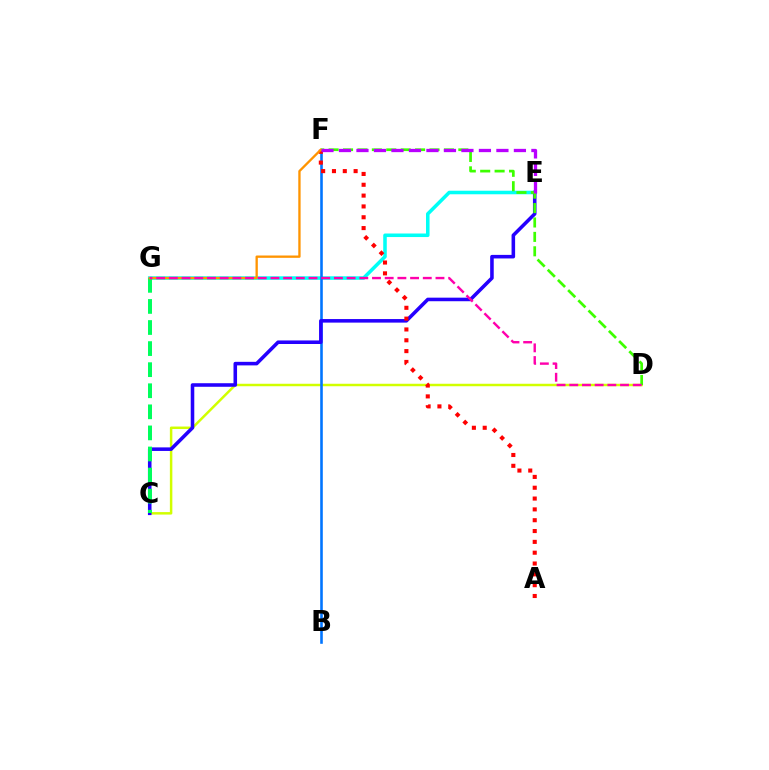{('E', 'G'): [{'color': '#00fff6', 'line_style': 'solid', 'thickness': 2.55}], ('C', 'D'): [{'color': '#d1ff00', 'line_style': 'solid', 'thickness': 1.78}], ('B', 'F'): [{'color': '#0074ff', 'line_style': 'solid', 'thickness': 1.87}], ('C', 'E'): [{'color': '#2500ff', 'line_style': 'solid', 'thickness': 2.57}], ('A', 'F'): [{'color': '#ff0000', 'line_style': 'dotted', 'thickness': 2.94}], ('D', 'F'): [{'color': '#3dff00', 'line_style': 'dashed', 'thickness': 1.96}], ('C', 'G'): [{'color': '#00ff5c', 'line_style': 'dashed', 'thickness': 2.86}], ('F', 'G'): [{'color': '#ff9400', 'line_style': 'solid', 'thickness': 1.68}], ('E', 'F'): [{'color': '#b900ff', 'line_style': 'dashed', 'thickness': 2.38}], ('D', 'G'): [{'color': '#ff00ac', 'line_style': 'dashed', 'thickness': 1.72}]}